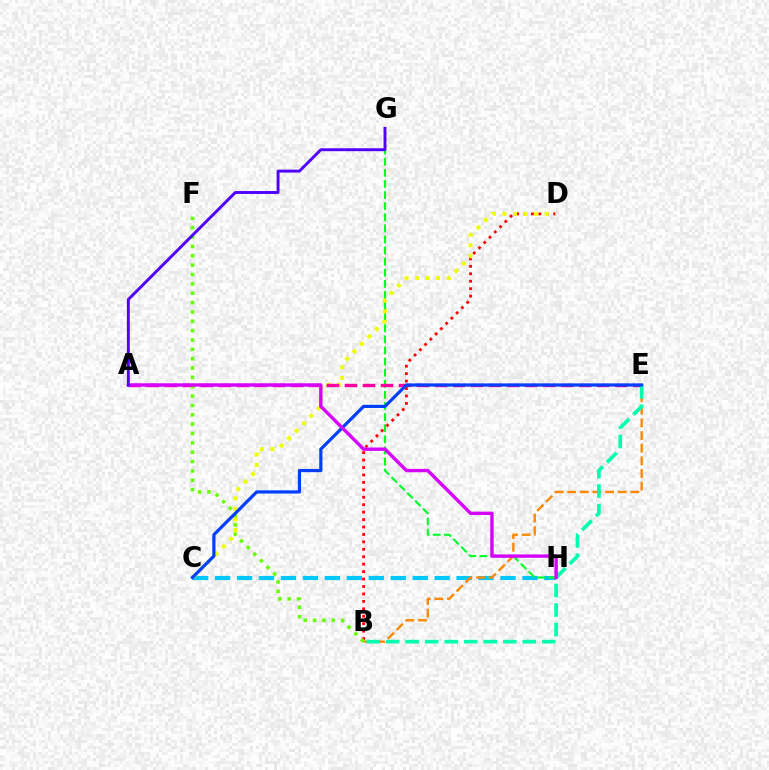{('B', 'D'): [{'color': '#ff0000', 'line_style': 'dotted', 'thickness': 2.02}], ('C', 'H'): [{'color': '#00c7ff', 'line_style': 'dashed', 'thickness': 2.98}], ('B', 'E'): [{'color': '#ff8800', 'line_style': 'dashed', 'thickness': 1.72}, {'color': '#00ffaf', 'line_style': 'dashed', 'thickness': 2.65}], ('G', 'H'): [{'color': '#00ff27', 'line_style': 'dashed', 'thickness': 1.51}], ('C', 'D'): [{'color': '#eeff00', 'line_style': 'dotted', 'thickness': 2.86}], ('A', 'E'): [{'color': '#ff00a0', 'line_style': 'dashed', 'thickness': 2.45}], ('B', 'F'): [{'color': '#66ff00', 'line_style': 'dotted', 'thickness': 2.54}], ('C', 'E'): [{'color': '#003fff', 'line_style': 'solid', 'thickness': 2.3}], ('A', 'H'): [{'color': '#d600ff', 'line_style': 'solid', 'thickness': 2.44}], ('A', 'G'): [{'color': '#4f00ff', 'line_style': 'solid', 'thickness': 2.1}]}